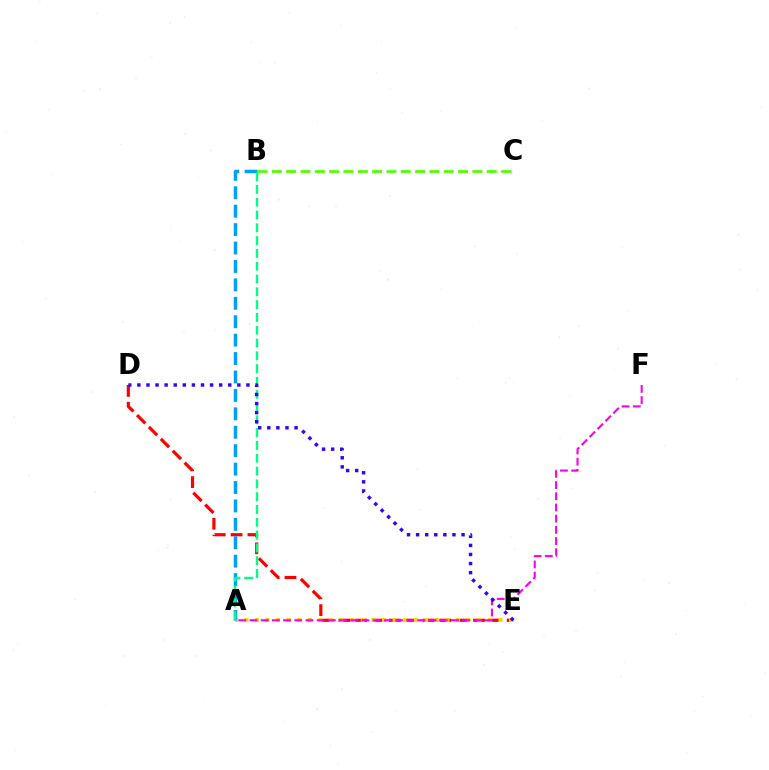{('D', 'E'): [{'color': '#ff0000', 'line_style': 'dashed', 'thickness': 2.29}, {'color': '#3700ff', 'line_style': 'dotted', 'thickness': 2.47}], ('A', 'E'): [{'color': '#ffd500', 'line_style': 'dotted', 'thickness': 2.88}], ('B', 'C'): [{'color': '#4fff00', 'line_style': 'dashed', 'thickness': 1.95}], ('A', 'B'): [{'color': '#009eff', 'line_style': 'dashed', 'thickness': 2.5}, {'color': '#00ff86', 'line_style': 'dashed', 'thickness': 1.74}], ('A', 'F'): [{'color': '#ff00ed', 'line_style': 'dashed', 'thickness': 1.52}]}